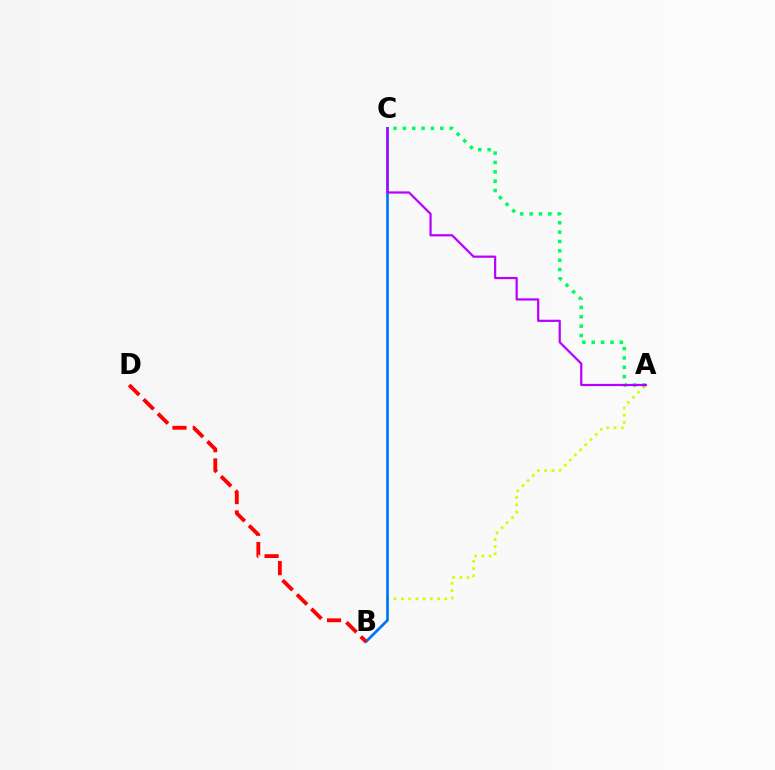{('A', 'B'): [{'color': '#d1ff00', 'line_style': 'dotted', 'thickness': 1.97}], ('B', 'C'): [{'color': '#0074ff', 'line_style': 'solid', 'thickness': 1.93}], ('B', 'D'): [{'color': '#ff0000', 'line_style': 'dashed', 'thickness': 2.76}], ('A', 'C'): [{'color': '#00ff5c', 'line_style': 'dotted', 'thickness': 2.54}, {'color': '#b900ff', 'line_style': 'solid', 'thickness': 1.6}]}